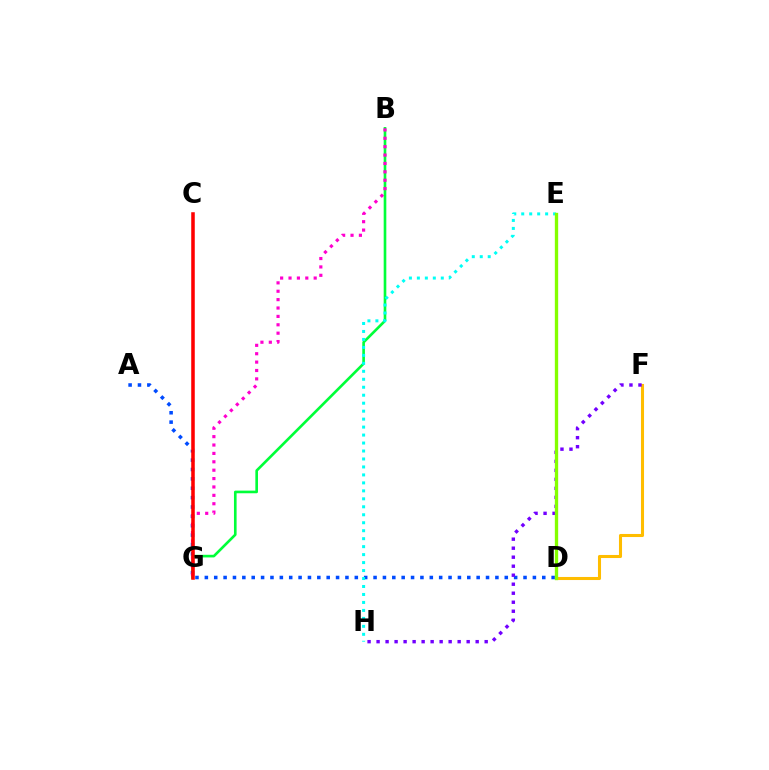{('B', 'G'): [{'color': '#00ff39', 'line_style': 'solid', 'thickness': 1.9}, {'color': '#ff00cf', 'line_style': 'dotted', 'thickness': 2.28}], ('A', 'D'): [{'color': '#004bff', 'line_style': 'dotted', 'thickness': 2.55}], ('D', 'F'): [{'color': '#ffbd00', 'line_style': 'solid', 'thickness': 2.2}], ('F', 'H'): [{'color': '#7200ff', 'line_style': 'dotted', 'thickness': 2.45}], ('C', 'G'): [{'color': '#ff0000', 'line_style': 'solid', 'thickness': 2.55}], ('E', 'H'): [{'color': '#00fff6', 'line_style': 'dotted', 'thickness': 2.17}], ('D', 'E'): [{'color': '#84ff00', 'line_style': 'solid', 'thickness': 2.4}]}